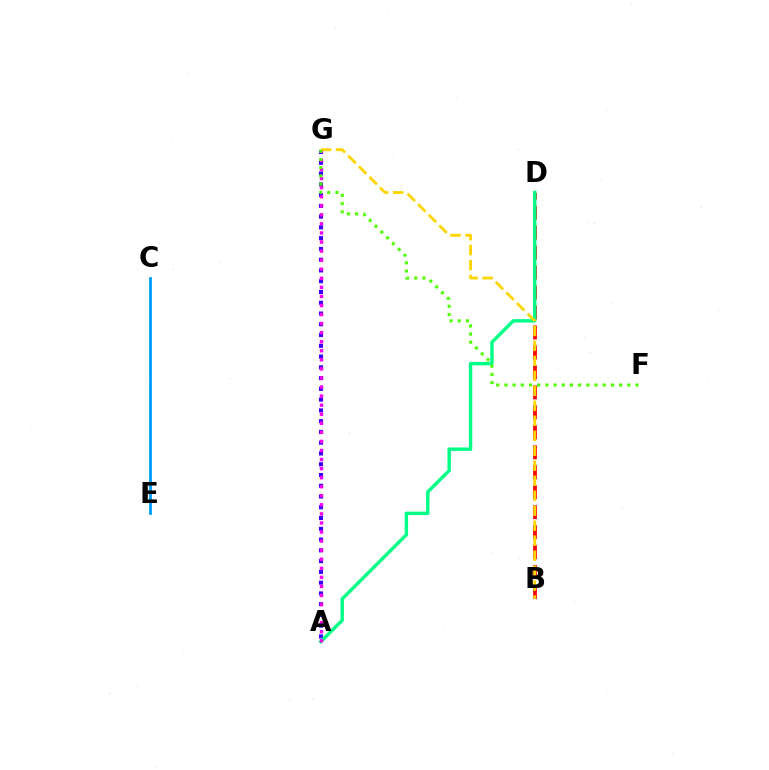{('A', 'G'): [{'color': '#3700ff', 'line_style': 'dotted', 'thickness': 2.92}, {'color': '#ff00ed', 'line_style': 'dotted', 'thickness': 2.46}], ('B', 'D'): [{'color': '#ff0000', 'line_style': 'dashed', 'thickness': 2.71}], ('A', 'D'): [{'color': '#00ff86', 'line_style': 'solid', 'thickness': 2.45}], ('B', 'G'): [{'color': '#ffd500', 'line_style': 'dashed', 'thickness': 2.04}], ('C', 'E'): [{'color': '#009eff', 'line_style': 'solid', 'thickness': 2.03}], ('F', 'G'): [{'color': '#4fff00', 'line_style': 'dotted', 'thickness': 2.23}]}